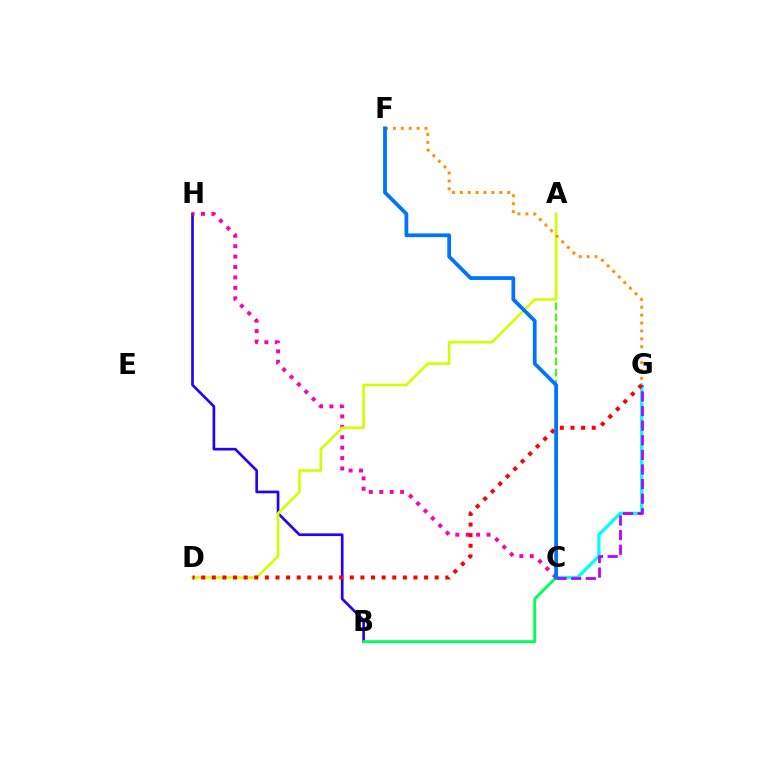{('A', 'C'): [{'color': '#3dff00', 'line_style': 'dashed', 'thickness': 1.5}], ('B', 'H'): [{'color': '#2500ff', 'line_style': 'solid', 'thickness': 1.93}], ('C', 'G'): [{'color': '#00fff6', 'line_style': 'solid', 'thickness': 2.35}, {'color': '#b900ff', 'line_style': 'dashed', 'thickness': 1.98}], ('C', 'H'): [{'color': '#ff00ac', 'line_style': 'dotted', 'thickness': 2.83}], ('B', 'C'): [{'color': '#00ff5c', 'line_style': 'solid', 'thickness': 2.12}], ('A', 'D'): [{'color': '#d1ff00', 'line_style': 'solid', 'thickness': 1.89}], ('D', 'G'): [{'color': '#ff0000', 'line_style': 'dotted', 'thickness': 2.88}], ('F', 'G'): [{'color': '#ff9400', 'line_style': 'dotted', 'thickness': 2.15}], ('C', 'F'): [{'color': '#0074ff', 'line_style': 'solid', 'thickness': 2.71}]}